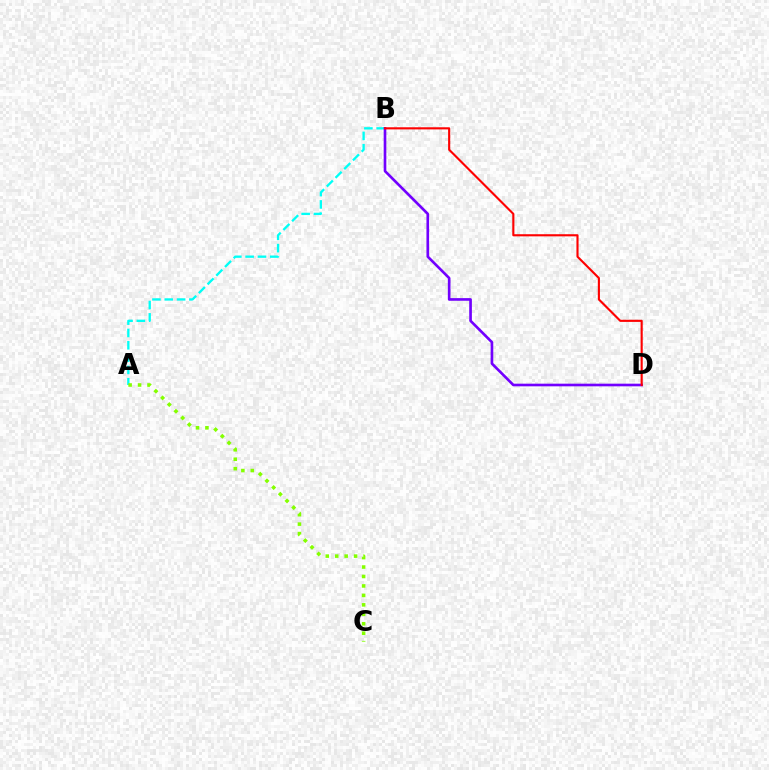{('A', 'B'): [{'color': '#00fff6', 'line_style': 'dashed', 'thickness': 1.67}], ('B', 'D'): [{'color': '#7200ff', 'line_style': 'solid', 'thickness': 1.91}, {'color': '#ff0000', 'line_style': 'solid', 'thickness': 1.53}], ('A', 'C'): [{'color': '#84ff00', 'line_style': 'dotted', 'thickness': 2.57}]}